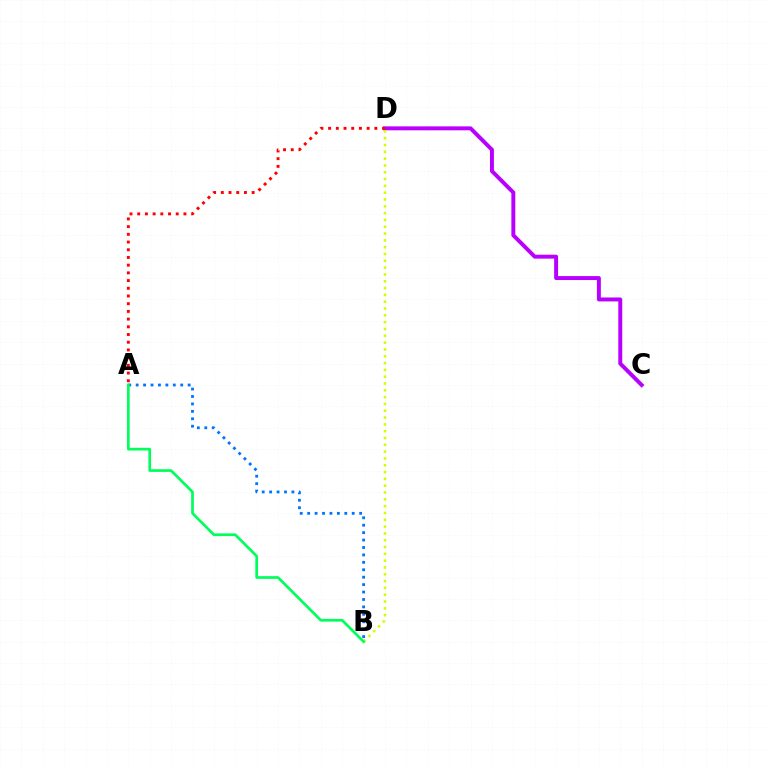{('A', 'B'): [{'color': '#0074ff', 'line_style': 'dotted', 'thickness': 2.02}, {'color': '#00ff5c', 'line_style': 'solid', 'thickness': 1.94}], ('C', 'D'): [{'color': '#b900ff', 'line_style': 'solid', 'thickness': 2.84}], ('B', 'D'): [{'color': '#d1ff00', 'line_style': 'dotted', 'thickness': 1.85}], ('A', 'D'): [{'color': '#ff0000', 'line_style': 'dotted', 'thickness': 2.09}]}